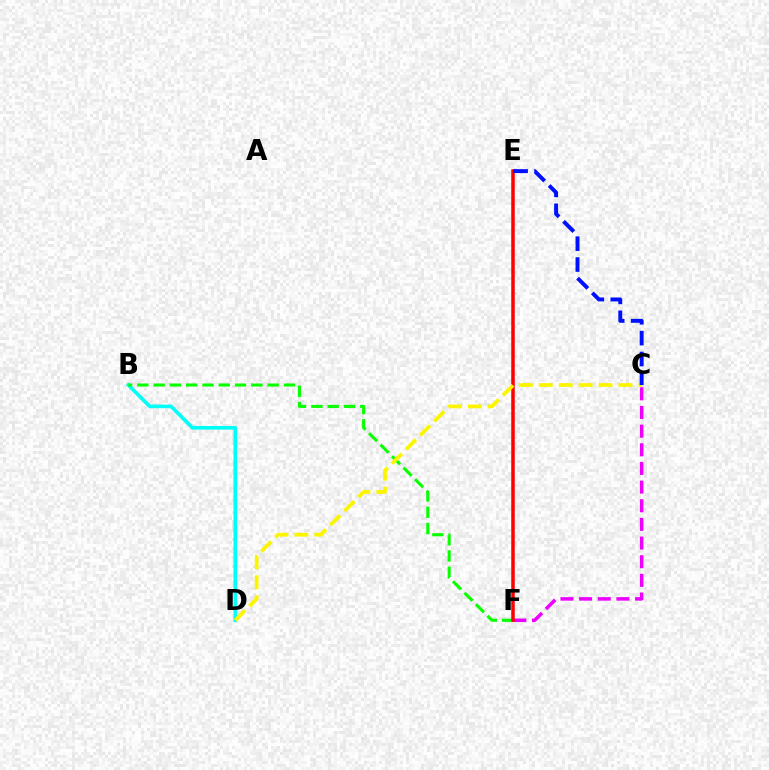{('B', 'D'): [{'color': '#00fff6', 'line_style': 'solid', 'thickness': 2.61}], ('B', 'F'): [{'color': '#08ff00', 'line_style': 'dashed', 'thickness': 2.21}], ('C', 'F'): [{'color': '#ee00ff', 'line_style': 'dashed', 'thickness': 2.53}], ('E', 'F'): [{'color': '#ff0000', 'line_style': 'solid', 'thickness': 2.52}], ('C', 'D'): [{'color': '#fcf500', 'line_style': 'dashed', 'thickness': 2.71}], ('C', 'E'): [{'color': '#0010ff', 'line_style': 'dashed', 'thickness': 2.84}]}